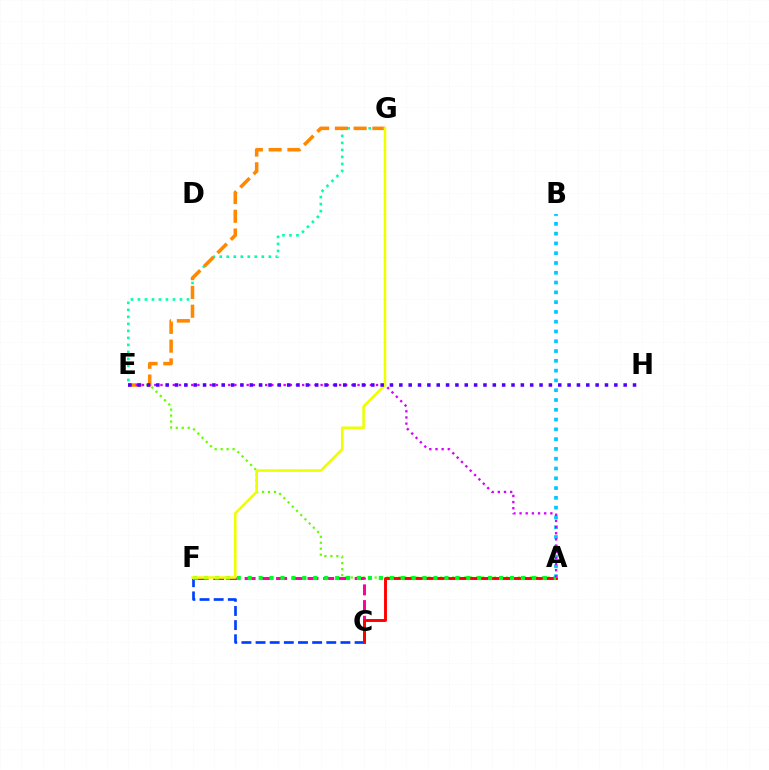{('A', 'E'): [{'color': '#66ff00', 'line_style': 'dotted', 'thickness': 1.62}, {'color': '#d600ff', 'line_style': 'dotted', 'thickness': 1.67}], ('C', 'F'): [{'color': '#003fff', 'line_style': 'dashed', 'thickness': 1.92}, {'color': '#ff00a0', 'line_style': 'dashed', 'thickness': 2.14}], ('A', 'C'): [{'color': '#ff0000', 'line_style': 'solid', 'thickness': 2.09}], ('E', 'G'): [{'color': '#00ffaf', 'line_style': 'dotted', 'thickness': 1.9}, {'color': '#ff8800', 'line_style': 'dashed', 'thickness': 2.55}], ('A', 'F'): [{'color': '#00ff27', 'line_style': 'dotted', 'thickness': 2.97}], ('A', 'B'): [{'color': '#00c7ff', 'line_style': 'dotted', 'thickness': 2.66}], ('F', 'G'): [{'color': '#eeff00', 'line_style': 'solid', 'thickness': 1.86}], ('E', 'H'): [{'color': '#4f00ff', 'line_style': 'dotted', 'thickness': 2.54}]}